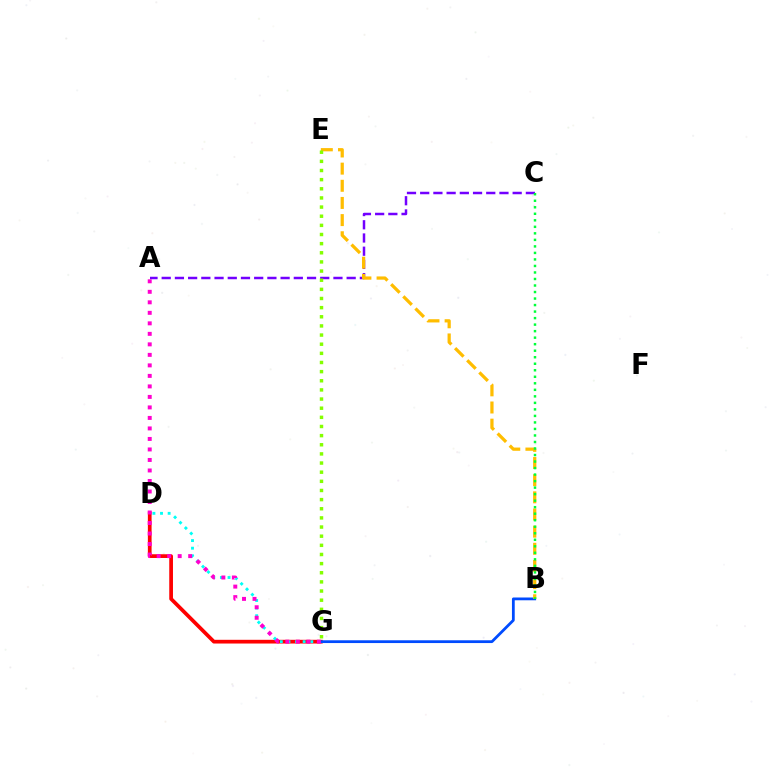{('D', 'G'): [{'color': '#ff0000', 'line_style': 'solid', 'thickness': 2.68}, {'color': '#00fff6', 'line_style': 'dotted', 'thickness': 2.07}], ('B', 'G'): [{'color': '#004bff', 'line_style': 'solid', 'thickness': 2.0}], ('A', 'C'): [{'color': '#7200ff', 'line_style': 'dashed', 'thickness': 1.79}], ('B', 'E'): [{'color': '#ffbd00', 'line_style': 'dashed', 'thickness': 2.33}], ('E', 'G'): [{'color': '#84ff00', 'line_style': 'dotted', 'thickness': 2.48}], ('B', 'C'): [{'color': '#00ff39', 'line_style': 'dotted', 'thickness': 1.77}], ('A', 'G'): [{'color': '#ff00cf', 'line_style': 'dotted', 'thickness': 2.86}]}